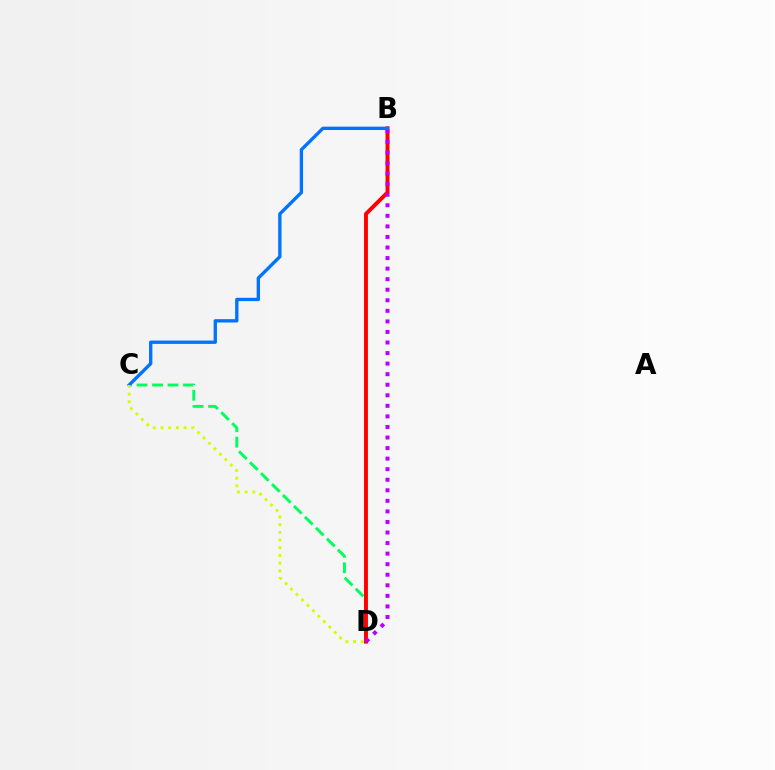{('C', 'D'): [{'color': '#00ff5c', 'line_style': 'dashed', 'thickness': 2.1}, {'color': '#d1ff00', 'line_style': 'dotted', 'thickness': 2.09}], ('B', 'D'): [{'color': '#ff0000', 'line_style': 'solid', 'thickness': 2.82}, {'color': '#b900ff', 'line_style': 'dotted', 'thickness': 2.87}], ('B', 'C'): [{'color': '#0074ff', 'line_style': 'solid', 'thickness': 2.41}]}